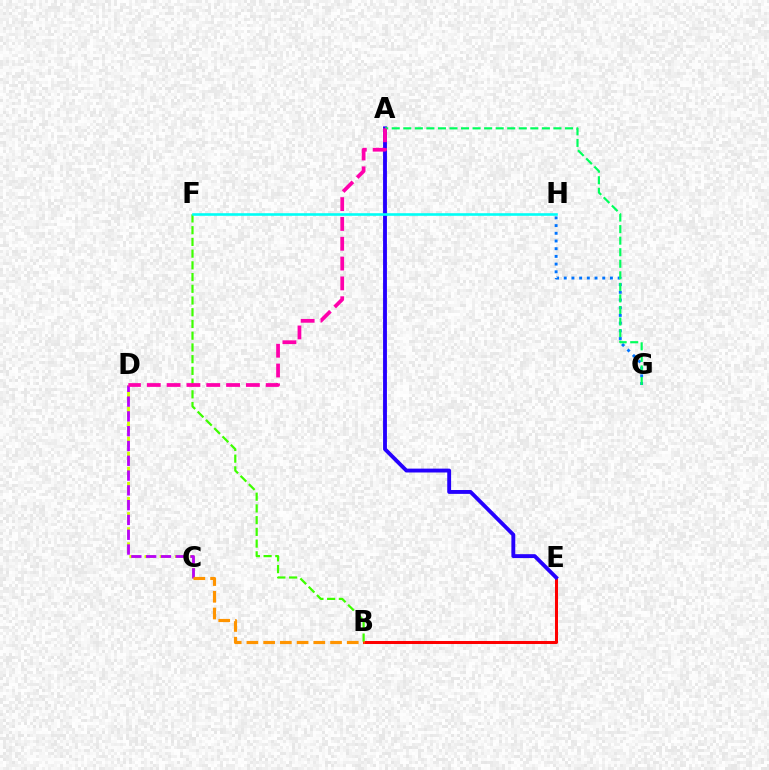{('B', 'E'): [{'color': '#ff0000', 'line_style': 'solid', 'thickness': 2.18}], ('C', 'D'): [{'color': '#d1ff00', 'line_style': 'dashed', 'thickness': 2.05}, {'color': '#b900ff', 'line_style': 'dashed', 'thickness': 2.01}], ('G', 'H'): [{'color': '#0074ff', 'line_style': 'dotted', 'thickness': 2.09}], ('A', 'E'): [{'color': '#2500ff', 'line_style': 'solid', 'thickness': 2.78}], ('B', 'F'): [{'color': '#3dff00', 'line_style': 'dashed', 'thickness': 1.59}], ('B', 'C'): [{'color': '#ff9400', 'line_style': 'dashed', 'thickness': 2.27}], ('F', 'H'): [{'color': '#00fff6', 'line_style': 'solid', 'thickness': 1.87}], ('A', 'G'): [{'color': '#00ff5c', 'line_style': 'dashed', 'thickness': 1.57}], ('A', 'D'): [{'color': '#ff00ac', 'line_style': 'dashed', 'thickness': 2.69}]}